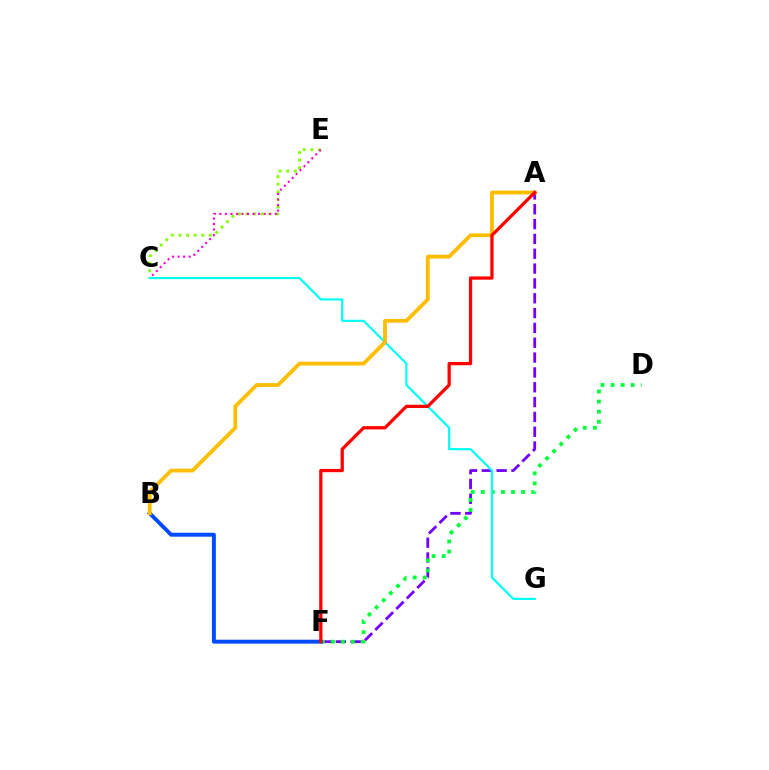{('C', 'E'): [{'color': '#84ff00', 'line_style': 'dotted', 'thickness': 2.06}, {'color': '#ff00cf', 'line_style': 'dotted', 'thickness': 1.51}], ('A', 'F'): [{'color': '#7200ff', 'line_style': 'dashed', 'thickness': 2.01}, {'color': '#ff0000', 'line_style': 'solid', 'thickness': 2.34}], ('D', 'F'): [{'color': '#00ff39', 'line_style': 'dotted', 'thickness': 2.74}], ('B', 'F'): [{'color': '#004bff', 'line_style': 'solid', 'thickness': 2.83}], ('C', 'G'): [{'color': '#00fff6', 'line_style': 'solid', 'thickness': 1.57}], ('A', 'B'): [{'color': '#ffbd00', 'line_style': 'solid', 'thickness': 2.75}]}